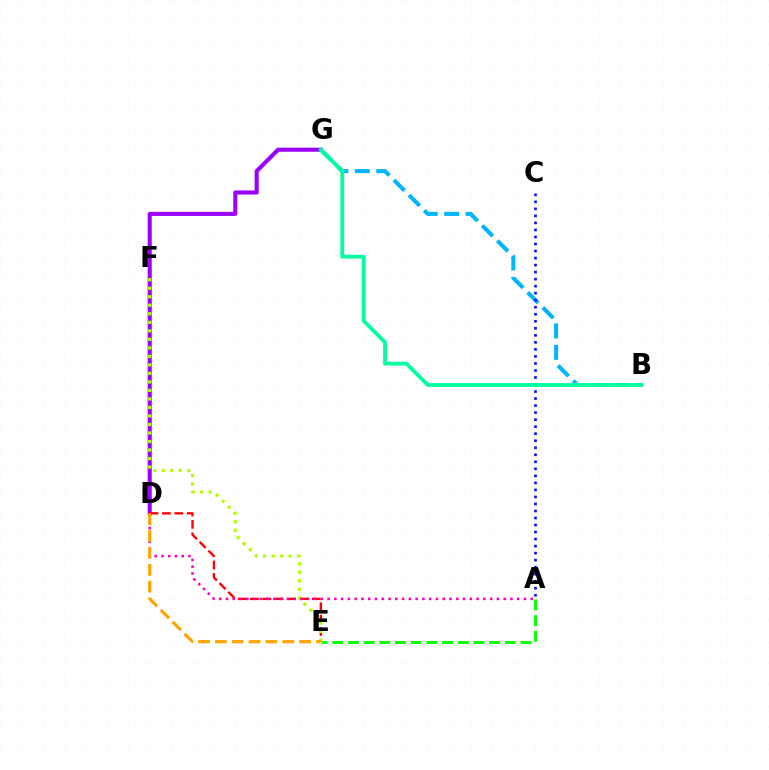{('A', 'E'): [{'color': '#08ff00', 'line_style': 'dashed', 'thickness': 2.13}], ('D', 'G'): [{'color': '#9b00ff', 'line_style': 'solid', 'thickness': 2.93}], ('D', 'E'): [{'color': '#ff0000', 'line_style': 'dashed', 'thickness': 1.68}, {'color': '#ffa500', 'line_style': 'dashed', 'thickness': 2.29}], ('B', 'G'): [{'color': '#00b5ff', 'line_style': 'dashed', 'thickness': 2.91}, {'color': '#00ff9d', 'line_style': 'solid', 'thickness': 2.73}], ('E', 'F'): [{'color': '#b3ff00', 'line_style': 'dotted', 'thickness': 2.31}], ('A', 'D'): [{'color': '#ff00bd', 'line_style': 'dotted', 'thickness': 1.84}], ('A', 'C'): [{'color': '#0010ff', 'line_style': 'dotted', 'thickness': 1.91}]}